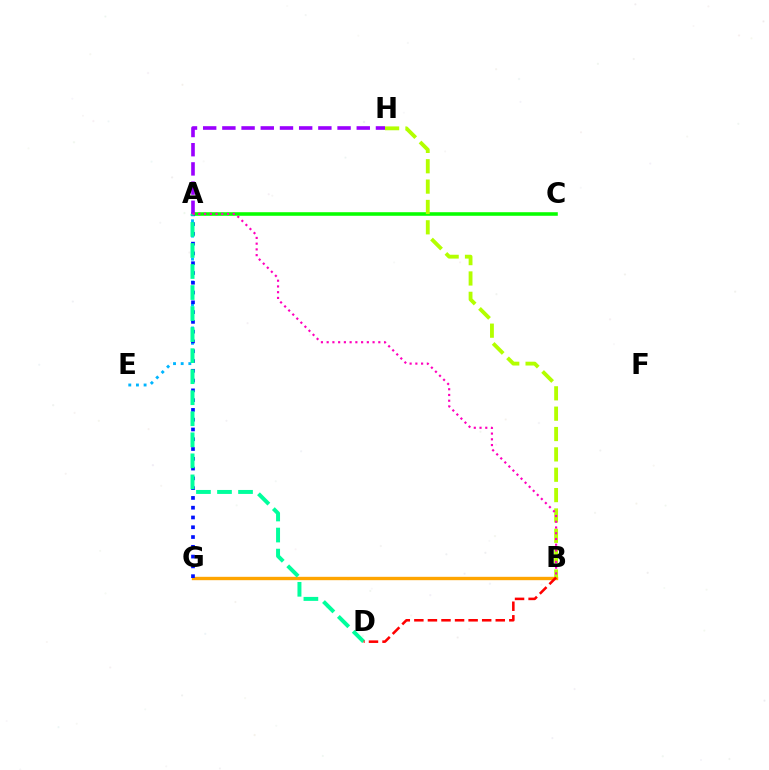{('A', 'C'): [{'color': '#08ff00', 'line_style': 'solid', 'thickness': 2.57}], ('B', 'G'): [{'color': '#ffa500', 'line_style': 'solid', 'thickness': 2.42}], ('A', 'E'): [{'color': '#00b5ff', 'line_style': 'dotted', 'thickness': 2.08}], ('A', 'G'): [{'color': '#0010ff', 'line_style': 'dotted', 'thickness': 2.66}], ('B', 'H'): [{'color': '#b3ff00', 'line_style': 'dashed', 'thickness': 2.76}], ('A', 'H'): [{'color': '#9b00ff', 'line_style': 'dashed', 'thickness': 2.61}], ('A', 'D'): [{'color': '#00ff9d', 'line_style': 'dashed', 'thickness': 2.86}], ('B', 'D'): [{'color': '#ff0000', 'line_style': 'dashed', 'thickness': 1.84}], ('A', 'B'): [{'color': '#ff00bd', 'line_style': 'dotted', 'thickness': 1.56}]}